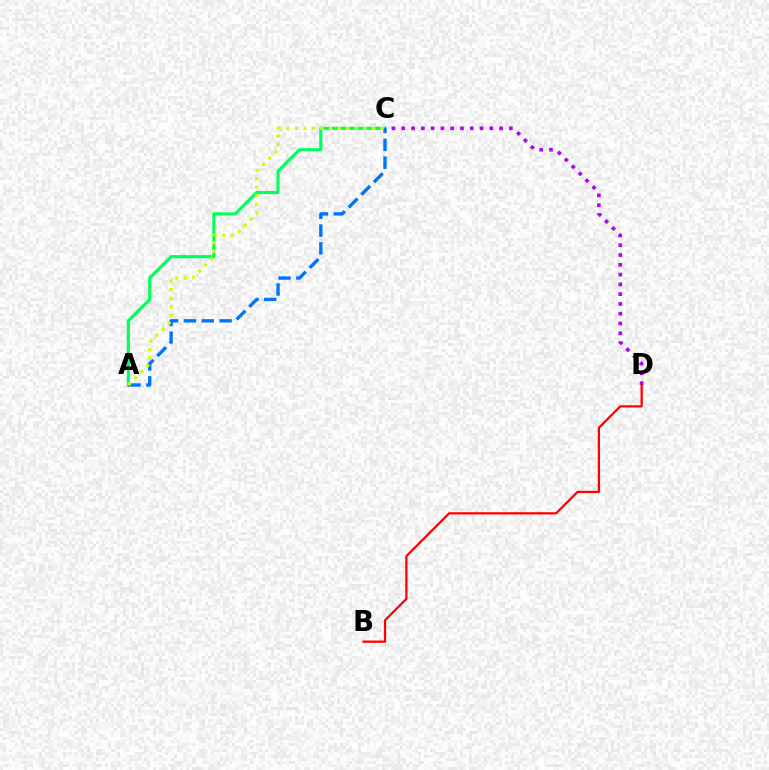{('A', 'C'): [{'color': '#00ff5c', 'line_style': 'solid', 'thickness': 2.25}, {'color': '#0074ff', 'line_style': 'dashed', 'thickness': 2.42}, {'color': '#d1ff00', 'line_style': 'dotted', 'thickness': 2.33}], ('C', 'D'): [{'color': '#b900ff', 'line_style': 'dotted', 'thickness': 2.66}], ('B', 'D'): [{'color': '#ff0000', 'line_style': 'solid', 'thickness': 1.62}]}